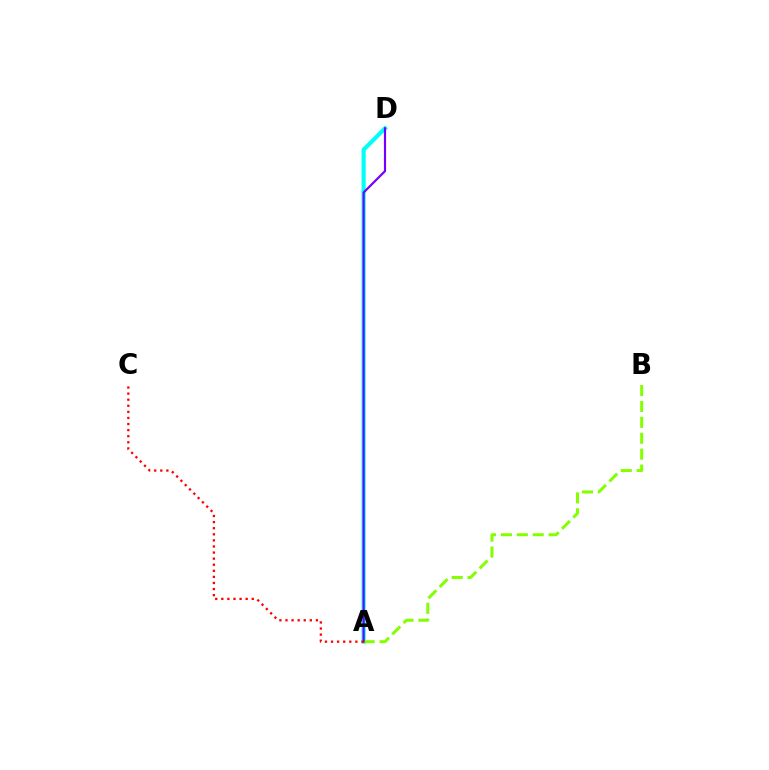{('A', 'D'): [{'color': '#00fff6', 'line_style': 'solid', 'thickness': 2.98}, {'color': '#7200ff', 'line_style': 'solid', 'thickness': 1.57}], ('A', 'B'): [{'color': '#84ff00', 'line_style': 'dashed', 'thickness': 2.16}], ('A', 'C'): [{'color': '#ff0000', 'line_style': 'dotted', 'thickness': 1.65}]}